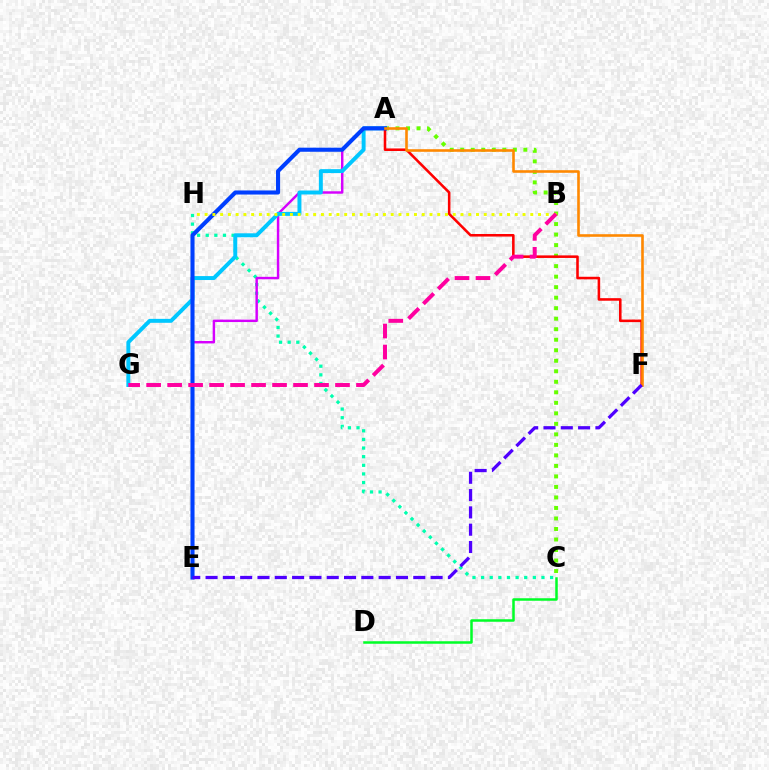{('C', 'D'): [{'color': '#00ff27', 'line_style': 'solid', 'thickness': 1.81}], ('A', 'C'): [{'color': '#66ff00', 'line_style': 'dotted', 'thickness': 2.86}], ('C', 'H'): [{'color': '#00ffaf', 'line_style': 'dotted', 'thickness': 2.34}], ('A', 'E'): [{'color': '#d600ff', 'line_style': 'solid', 'thickness': 1.75}, {'color': '#003fff', 'line_style': 'solid', 'thickness': 2.94}], ('A', 'G'): [{'color': '#00c7ff', 'line_style': 'solid', 'thickness': 2.84}], ('A', 'F'): [{'color': '#ff0000', 'line_style': 'solid', 'thickness': 1.84}, {'color': '#ff8800', 'line_style': 'solid', 'thickness': 1.88}], ('B', 'H'): [{'color': '#eeff00', 'line_style': 'dotted', 'thickness': 2.11}], ('B', 'G'): [{'color': '#ff00a0', 'line_style': 'dashed', 'thickness': 2.85}], ('E', 'F'): [{'color': '#4f00ff', 'line_style': 'dashed', 'thickness': 2.35}]}